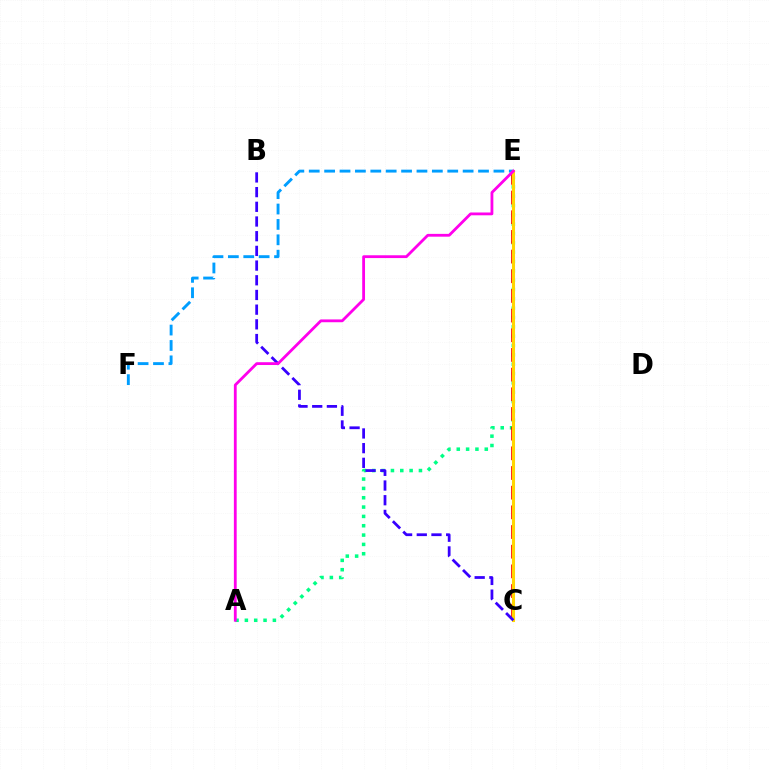{('E', 'F'): [{'color': '#009eff', 'line_style': 'dashed', 'thickness': 2.09}], ('C', 'E'): [{'color': '#4fff00', 'line_style': 'dashed', 'thickness': 1.99}, {'color': '#ff0000', 'line_style': 'dashed', 'thickness': 2.67}, {'color': '#ffd500', 'line_style': 'solid', 'thickness': 2.21}], ('A', 'E'): [{'color': '#00ff86', 'line_style': 'dotted', 'thickness': 2.54}, {'color': '#ff00ed', 'line_style': 'solid', 'thickness': 2.02}], ('B', 'C'): [{'color': '#3700ff', 'line_style': 'dashed', 'thickness': 2.0}]}